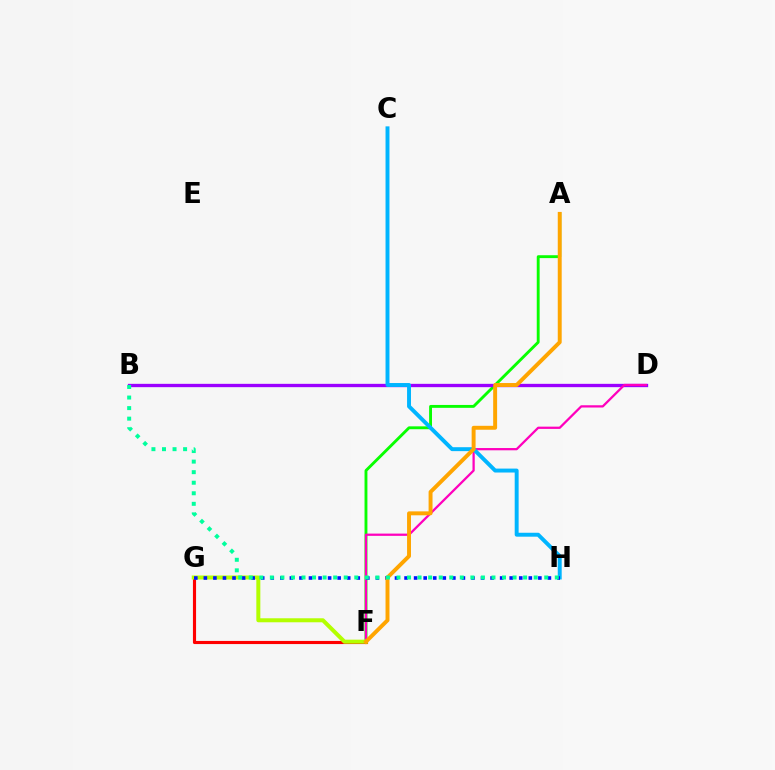{('A', 'F'): [{'color': '#08ff00', 'line_style': 'solid', 'thickness': 2.07}, {'color': '#ffa500', 'line_style': 'solid', 'thickness': 2.83}], ('B', 'D'): [{'color': '#9b00ff', 'line_style': 'solid', 'thickness': 2.4}], ('F', 'G'): [{'color': '#ff0000', 'line_style': 'solid', 'thickness': 2.25}, {'color': '#b3ff00', 'line_style': 'solid', 'thickness': 2.88}], ('D', 'F'): [{'color': '#ff00bd', 'line_style': 'solid', 'thickness': 1.63}], ('C', 'H'): [{'color': '#00b5ff', 'line_style': 'solid', 'thickness': 2.83}], ('G', 'H'): [{'color': '#0010ff', 'line_style': 'dotted', 'thickness': 2.6}], ('B', 'H'): [{'color': '#00ff9d', 'line_style': 'dotted', 'thickness': 2.87}]}